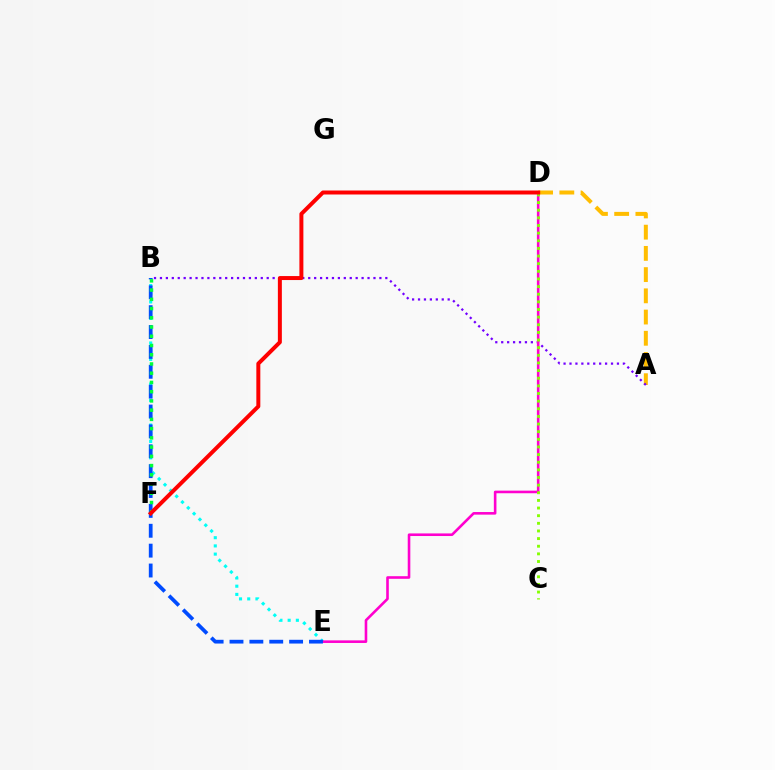{('B', 'E'): [{'color': '#00fff6', 'line_style': 'dotted', 'thickness': 2.23}, {'color': '#004bff', 'line_style': 'dashed', 'thickness': 2.7}], ('A', 'D'): [{'color': '#ffbd00', 'line_style': 'dashed', 'thickness': 2.88}], ('A', 'B'): [{'color': '#7200ff', 'line_style': 'dotted', 'thickness': 1.61}], ('D', 'E'): [{'color': '#ff00cf', 'line_style': 'solid', 'thickness': 1.87}], ('C', 'D'): [{'color': '#84ff00', 'line_style': 'dotted', 'thickness': 2.07}], ('B', 'F'): [{'color': '#00ff39', 'line_style': 'dotted', 'thickness': 2.51}], ('D', 'F'): [{'color': '#ff0000', 'line_style': 'solid', 'thickness': 2.87}]}